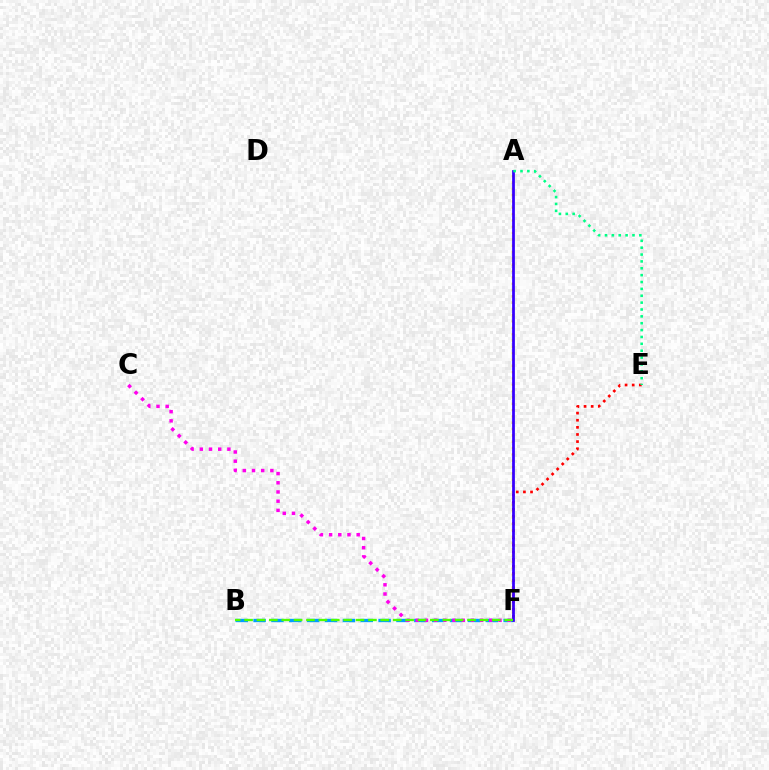{('E', 'F'): [{'color': '#ff0000', 'line_style': 'dotted', 'thickness': 1.94}], ('A', 'F'): [{'color': '#ffd500', 'line_style': 'dotted', 'thickness': 1.72}, {'color': '#3700ff', 'line_style': 'solid', 'thickness': 1.98}], ('B', 'F'): [{'color': '#009eff', 'line_style': 'dashed', 'thickness': 2.43}, {'color': '#4fff00', 'line_style': 'dashed', 'thickness': 1.68}], ('C', 'F'): [{'color': '#ff00ed', 'line_style': 'dotted', 'thickness': 2.5}], ('A', 'E'): [{'color': '#00ff86', 'line_style': 'dotted', 'thickness': 1.87}]}